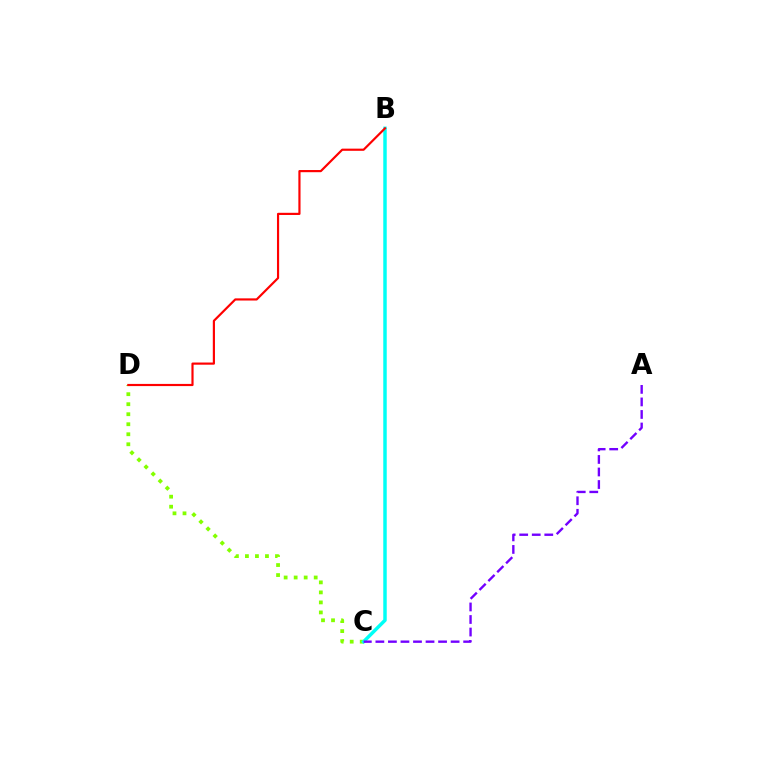{('C', 'D'): [{'color': '#84ff00', 'line_style': 'dotted', 'thickness': 2.72}], ('B', 'C'): [{'color': '#00fff6', 'line_style': 'solid', 'thickness': 2.5}], ('B', 'D'): [{'color': '#ff0000', 'line_style': 'solid', 'thickness': 1.56}], ('A', 'C'): [{'color': '#7200ff', 'line_style': 'dashed', 'thickness': 1.7}]}